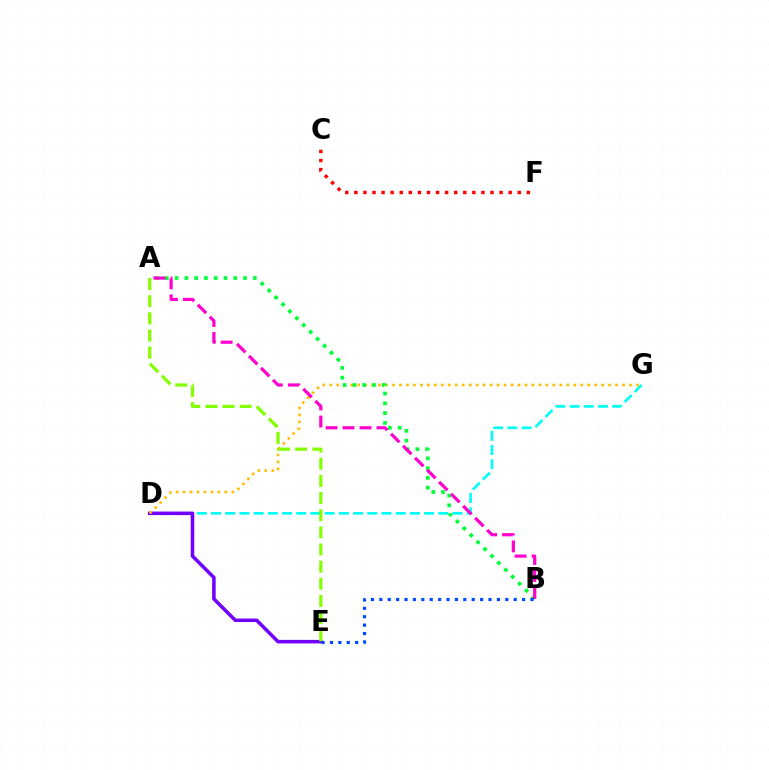{('D', 'G'): [{'color': '#00fff6', 'line_style': 'dashed', 'thickness': 1.93}, {'color': '#ffbd00', 'line_style': 'dotted', 'thickness': 1.89}], ('D', 'E'): [{'color': '#7200ff', 'line_style': 'solid', 'thickness': 2.55}], ('A', 'B'): [{'color': '#00ff39', 'line_style': 'dotted', 'thickness': 2.66}, {'color': '#ff00cf', 'line_style': 'dashed', 'thickness': 2.31}], ('B', 'E'): [{'color': '#004bff', 'line_style': 'dotted', 'thickness': 2.28}], ('C', 'F'): [{'color': '#ff0000', 'line_style': 'dotted', 'thickness': 2.47}], ('A', 'E'): [{'color': '#84ff00', 'line_style': 'dashed', 'thickness': 2.33}]}